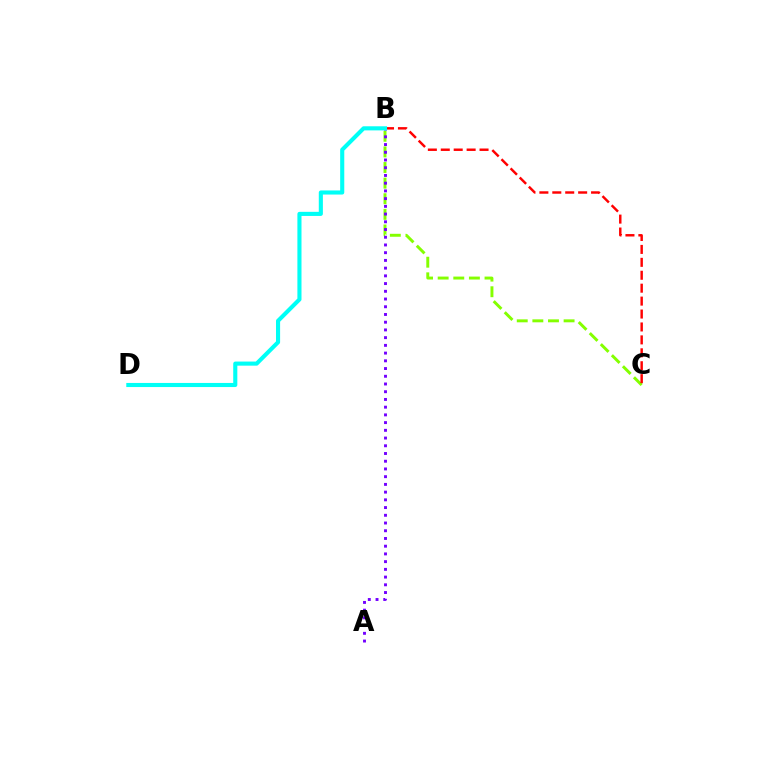{('B', 'C'): [{'color': '#84ff00', 'line_style': 'dashed', 'thickness': 2.12}, {'color': '#ff0000', 'line_style': 'dashed', 'thickness': 1.76}], ('A', 'B'): [{'color': '#7200ff', 'line_style': 'dotted', 'thickness': 2.1}], ('B', 'D'): [{'color': '#00fff6', 'line_style': 'solid', 'thickness': 2.95}]}